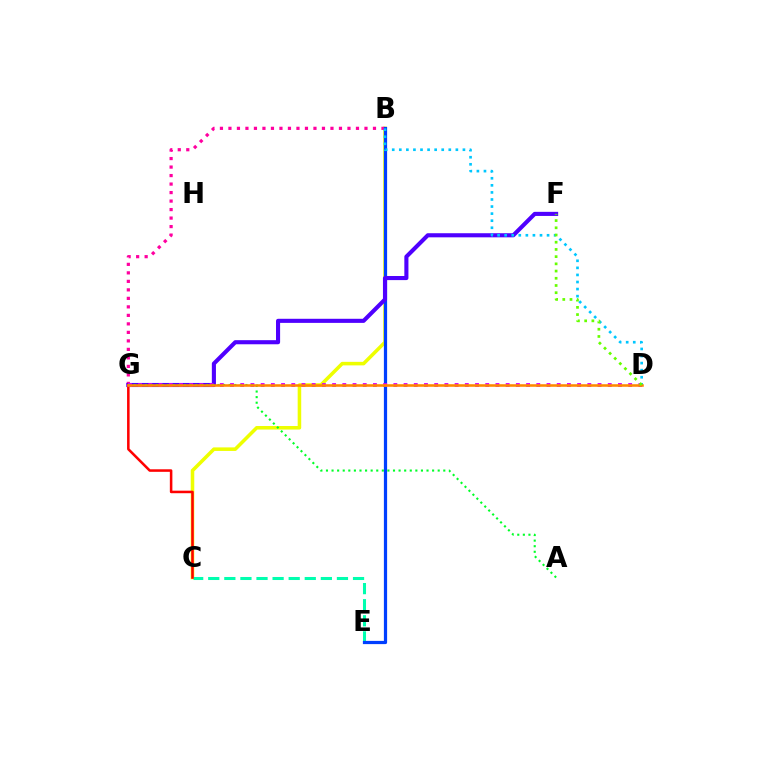{('B', 'C'): [{'color': '#eeff00', 'line_style': 'solid', 'thickness': 2.55}], ('B', 'G'): [{'color': '#ff00a0', 'line_style': 'dotted', 'thickness': 2.31}], ('C', 'E'): [{'color': '#00ffaf', 'line_style': 'dashed', 'thickness': 2.19}], ('B', 'E'): [{'color': '#003fff', 'line_style': 'solid', 'thickness': 2.32}], ('F', 'G'): [{'color': '#4f00ff', 'line_style': 'solid', 'thickness': 2.95}], ('C', 'G'): [{'color': '#ff0000', 'line_style': 'solid', 'thickness': 1.83}], ('D', 'G'): [{'color': '#d600ff', 'line_style': 'dotted', 'thickness': 2.77}, {'color': '#ff8800', 'line_style': 'solid', 'thickness': 1.85}], ('B', 'D'): [{'color': '#00c7ff', 'line_style': 'dotted', 'thickness': 1.92}], ('A', 'G'): [{'color': '#00ff27', 'line_style': 'dotted', 'thickness': 1.52}], ('D', 'F'): [{'color': '#66ff00', 'line_style': 'dotted', 'thickness': 1.96}]}